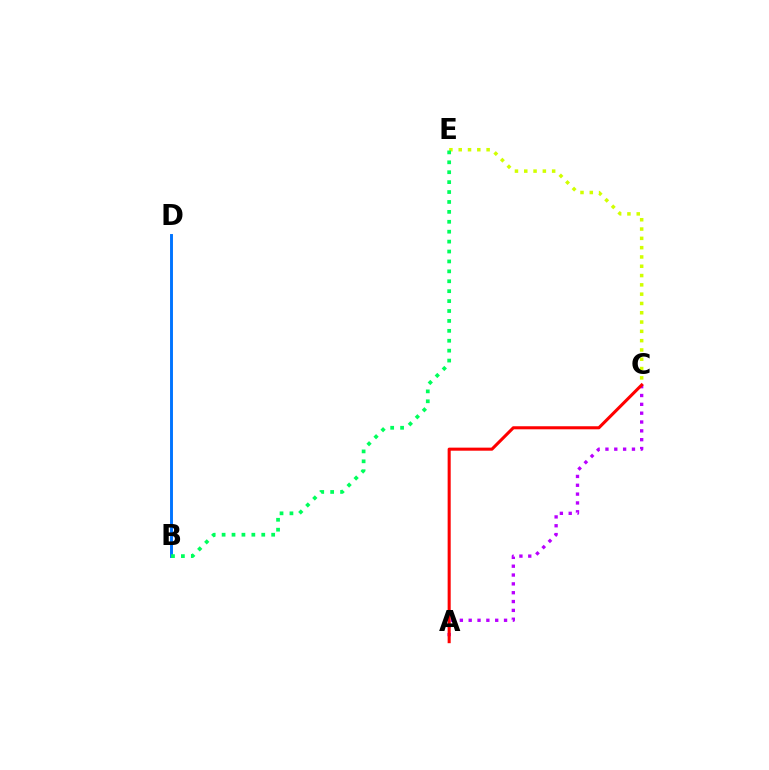{('A', 'C'): [{'color': '#b900ff', 'line_style': 'dotted', 'thickness': 2.4}, {'color': '#ff0000', 'line_style': 'solid', 'thickness': 2.2}], ('B', 'D'): [{'color': '#0074ff', 'line_style': 'solid', 'thickness': 2.1}], ('C', 'E'): [{'color': '#d1ff00', 'line_style': 'dotted', 'thickness': 2.53}], ('B', 'E'): [{'color': '#00ff5c', 'line_style': 'dotted', 'thickness': 2.69}]}